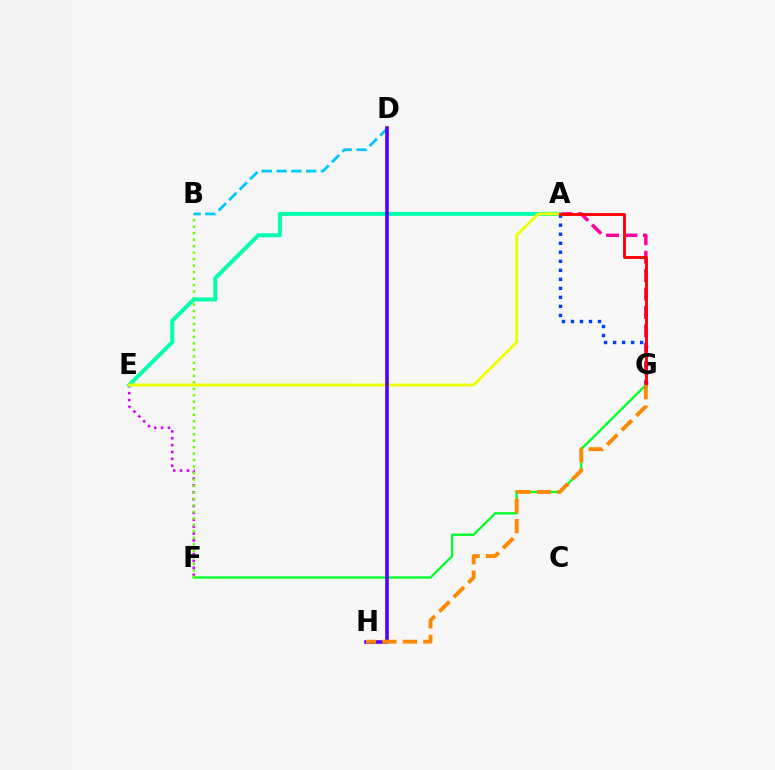{('A', 'G'): [{'color': '#ff00a0', 'line_style': 'dashed', 'thickness': 2.5}, {'color': '#003fff', 'line_style': 'dotted', 'thickness': 2.45}, {'color': '#ff0000', 'line_style': 'solid', 'thickness': 2.07}], ('F', 'G'): [{'color': '#00ff27', 'line_style': 'solid', 'thickness': 1.65}], ('E', 'F'): [{'color': '#d600ff', 'line_style': 'dotted', 'thickness': 1.87}], ('B', 'F'): [{'color': '#66ff00', 'line_style': 'dotted', 'thickness': 1.76}], ('B', 'D'): [{'color': '#00c7ff', 'line_style': 'dashed', 'thickness': 2.01}], ('A', 'E'): [{'color': '#00ffaf', 'line_style': 'solid', 'thickness': 2.88}, {'color': '#eeff00', 'line_style': 'solid', 'thickness': 2.09}], ('D', 'H'): [{'color': '#4f00ff', 'line_style': 'solid', 'thickness': 2.59}], ('G', 'H'): [{'color': '#ff8800', 'line_style': 'dashed', 'thickness': 2.78}]}